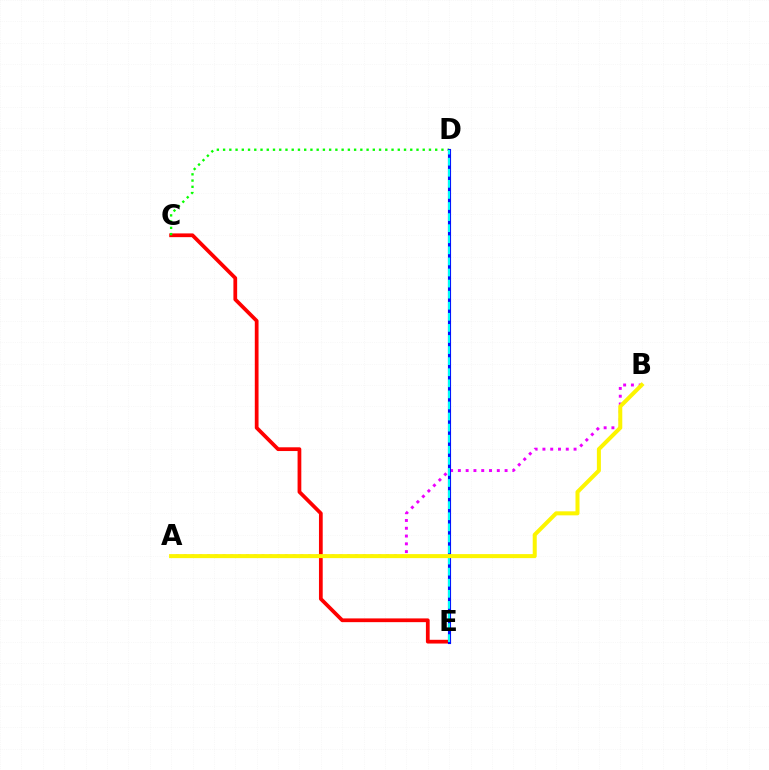{('A', 'B'): [{'color': '#ee00ff', 'line_style': 'dotted', 'thickness': 2.12}, {'color': '#fcf500', 'line_style': 'solid', 'thickness': 2.89}], ('C', 'E'): [{'color': '#ff0000', 'line_style': 'solid', 'thickness': 2.7}], ('C', 'D'): [{'color': '#08ff00', 'line_style': 'dotted', 'thickness': 1.7}], ('D', 'E'): [{'color': '#0010ff', 'line_style': 'solid', 'thickness': 2.24}, {'color': '#00fff6', 'line_style': 'dashed', 'thickness': 1.51}]}